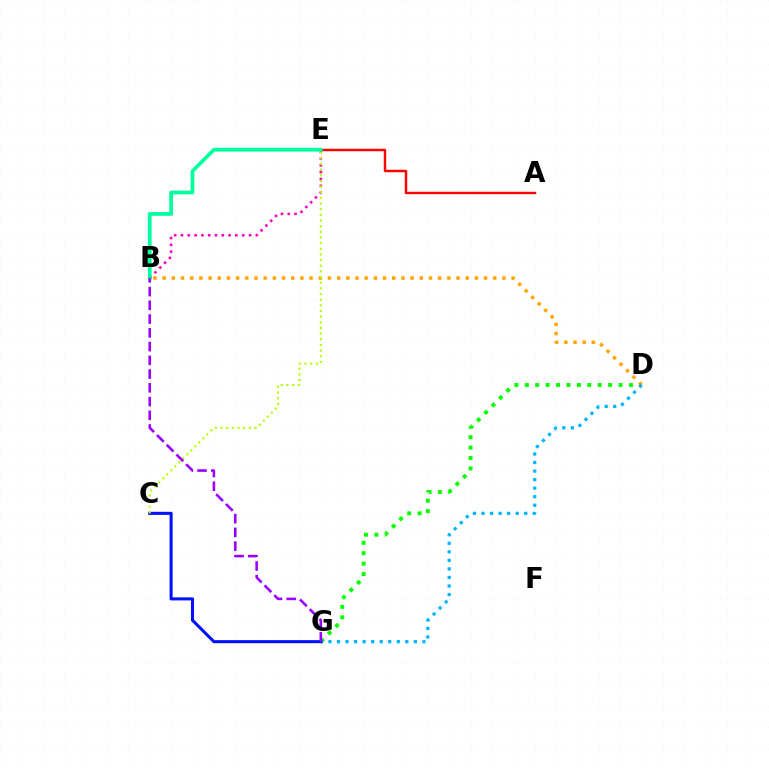{('B', 'E'): [{'color': '#ff00bd', 'line_style': 'dotted', 'thickness': 1.85}, {'color': '#00ff9d', 'line_style': 'solid', 'thickness': 2.69}], ('D', 'G'): [{'color': '#08ff00', 'line_style': 'dotted', 'thickness': 2.83}, {'color': '#00b5ff', 'line_style': 'dotted', 'thickness': 2.32}], ('A', 'E'): [{'color': '#ff0000', 'line_style': 'solid', 'thickness': 1.75}], ('B', 'D'): [{'color': '#ffa500', 'line_style': 'dotted', 'thickness': 2.49}], ('C', 'G'): [{'color': '#0010ff', 'line_style': 'solid', 'thickness': 2.2}], ('C', 'E'): [{'color': '#b3ff00', 'line_style': 'dotted', 'thickness': 1.54}], ('B', 'G'): [{'color': '#9b00ff', 'line_style': 'dashed', 'thickness': 1.87}]}